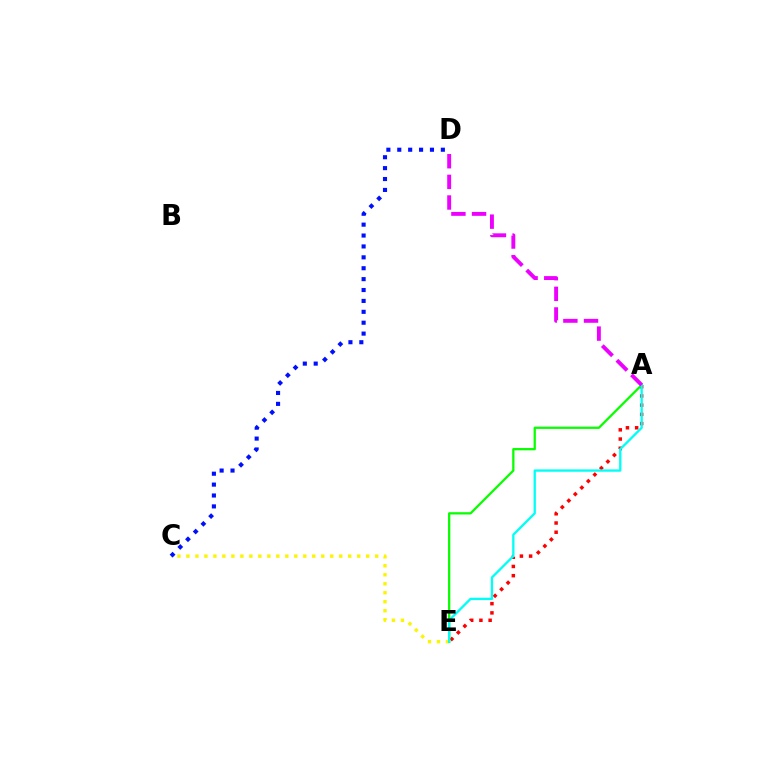{('A', 'E'): [{'color': '#ff0000', 'line_style': 'dotted', 'thickness': 2.5}, {'color': '#08ff00', 'line_style': 'solid', 'thickness': 1.64}, {'color': '#00fff6', 'line_style': 'solid', 'thickness': 1.67}], ('C', 'E'): [{'color': '#fcf500', 'line_style': 'dotted', 'thickness': 2.44}], ('A', 'D'): [{'color': '#ee00ff', 'line_style': 'dashed', 'thickness': 2.8}], ('C', 'D'): [{'color': '#0010ff', 'line_style': 'dotted', 'thickness': 2.96}]}